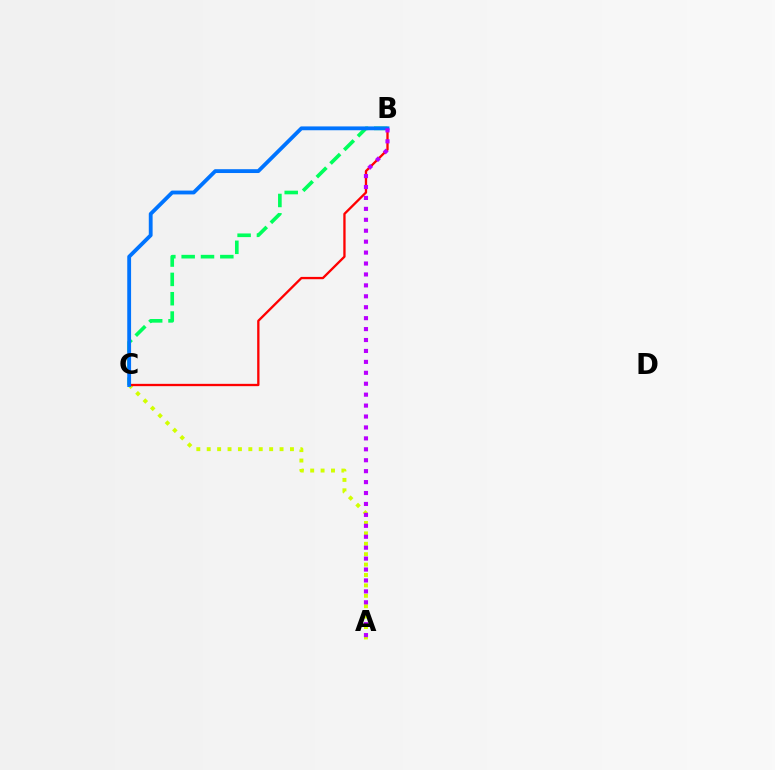{('B', 'C'): [{'color': '#00ff5c', 'line_style': 'dashed', 'thickness': 2.63}, {'color': '#ff0000', 'line_style': 'solid', 'thickness': 1.67}, {'color': '#0074ff', 'line_style': 'solid', 'thickness': 2.76}], ('A', 'C'): [{'color': '#d1ff00', 'line_style': 'dotted', 'thickness': 2.83}], ('A', 'B'): [{'color': '#b900ff', 'line_style': 'dotted', 'thickness': 2.97}]}